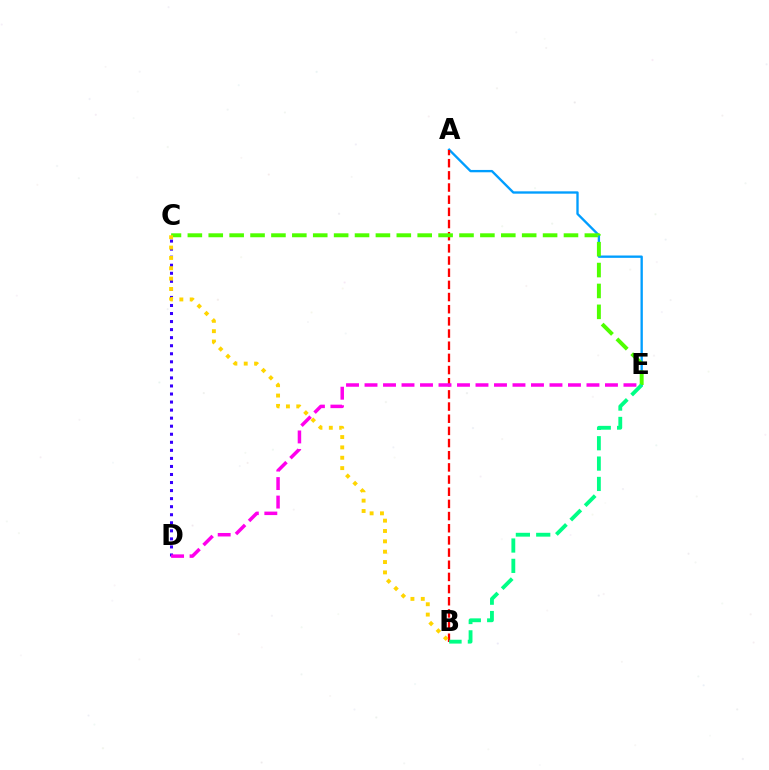{('A', 'E'): [{'color': '#009eff', 'line_style': 'solid', 'thickness': 1.69}], ('A', 'B'): [{'color': '#ff0000', 'line_style': 'dashed', 'thickness': 1.65}], ('C', 'E'): [{'color': '#4fff00', 'line_style': 'dashed', 'thickness': 2.84}], ('C', 'D'): [{'color': '#3700ff', 'line_style': 'dotted', 'thickness': 2.19}], ('D', 'E'): [{'color': '#ff00ed', 'line_style': 'dashed', 'thickness': 2.51}], ('B', 'C'): [{'color': '#ffd500', 'line_style': 'dotted', 'thickness': 2.81}], ('B', 'E'): [{'color': '#00ff86', 'line_style': 'dashed', 'thickness': 2.76}]}